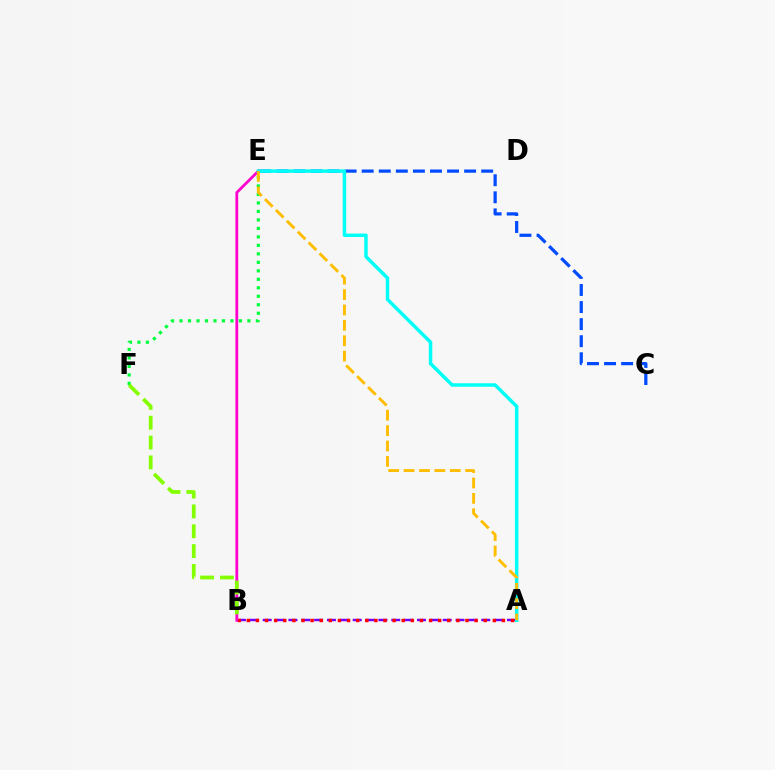{('A', 'B'): [{'color': '#7200ff', 'line_style': 'dashed', 'thickness': 1.75}, {'color': '#ff0000', 'line_style': 'dotted', 'thickness': 2.48}], ('B', 'E'): [{'color': '#ff00cf', 'line_style': 'solid', 'thickness': 2.02}], ('E', 'F'): [{'color': '#00ff39', 'line_style': 'dotted', 'thickness': 2.31}], ('C', 'E'): [{'color': '#004bff', 'line_style': 'dashed', 'thickness': 2.32}], ('A', 'E'): [{'color': '#00fff6', 'line_style': 'solid', 'thickness': 2.49}, {'color': '#ffbd00', 'line_style': 'dashed', 'thickness': 2.09}], ('B', 'F'): [{'color': '#84ff00', 'line_style': 'dashed', 'thickness': 2.7}]}